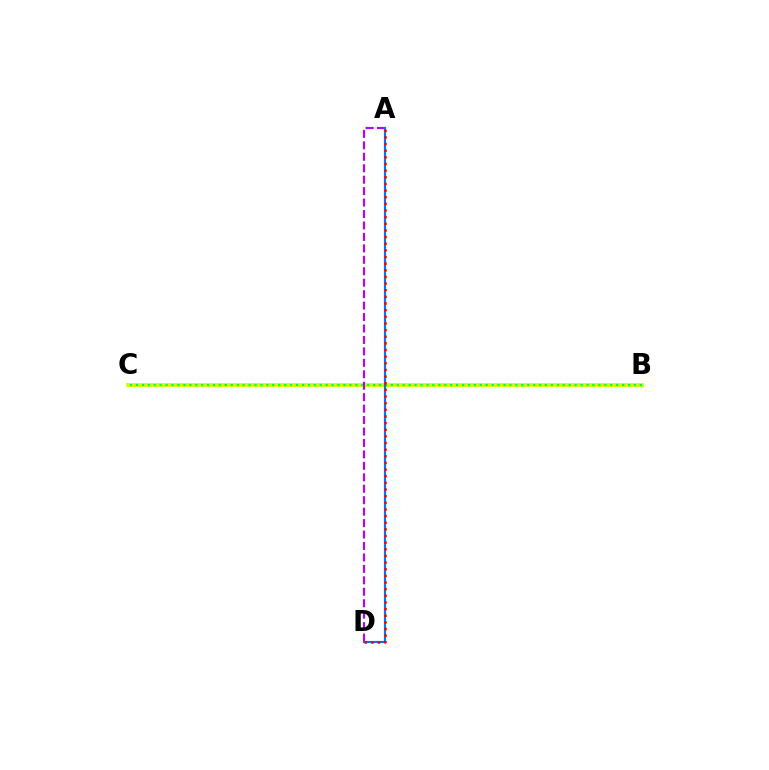{('B', 'C'): [{'color': '#d1ff00', 'line_style': 'solid', 'thickness': 2.75}, {'color': '#00ff5c', 'line_style': 'dotted', 'thickness': 1.61}], ('A', 'D'): [{'color': '#b900ff', 'line_style': 'dashed', 'thickness': 1.56}, {'color': '#0074ff', 'line_style': 'solid', 'thickness': 1.56}, {'color': '#ff0000', 'line_style': 'dotted', 'thickness': 1.8}]}